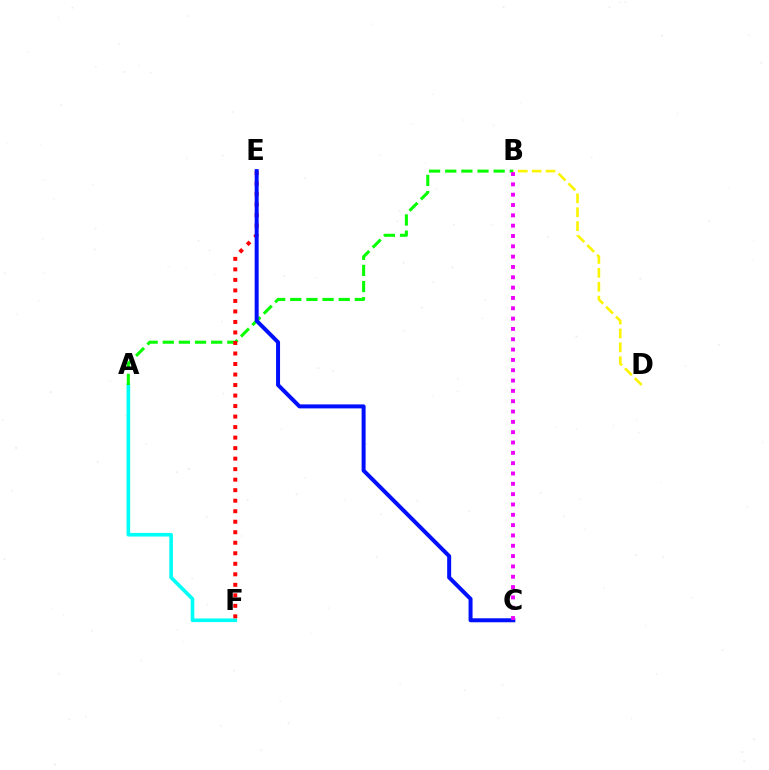{('A', 'F'): [{'color': '#00fff6', 'line_style': 'solid', 'thickness': 2.61}], ('A', 'B'): [{'color': '#08ff00', 'line_style': 'dashed', 'thickness': 2.19}], ('E', 'F'): [{'color': '#ff0000', 'line_style': 'dotted', 'thickness': 2.86}], ('C', 'E'): [{'color': '#0010ff', 'line_style': 'solid', 'thickness': 2.87}], ('B', 'C'): [{'color': '#ee00ff', 'line_style': 'dotted', 'thickness': 2.81}], ('B', 'D'): [{'color': '#fcf500', 'line_style': 'dashed', 'thickness': 1.89}]}